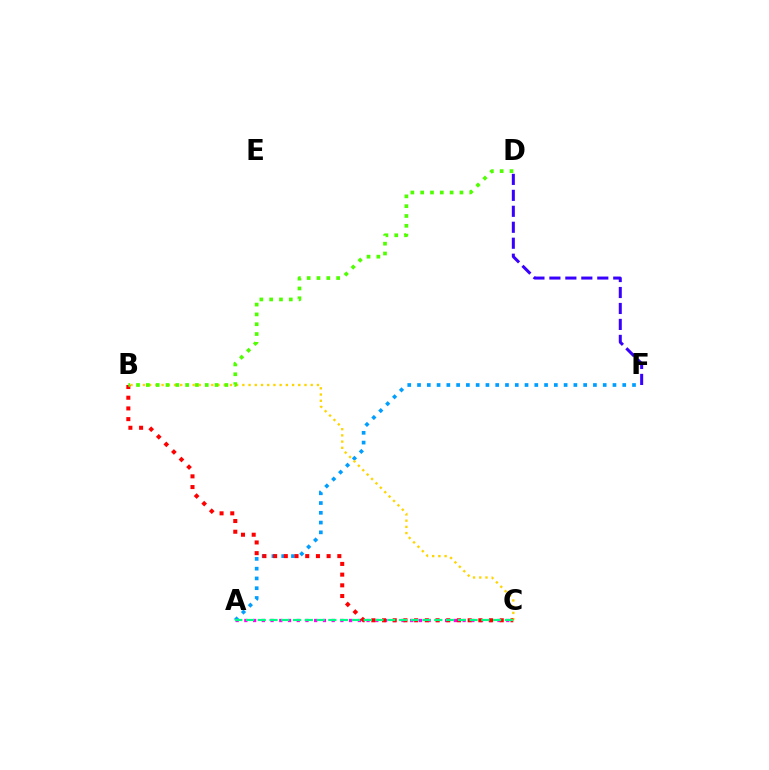{('A', 'C'): [{'color': '#ff00ed', 'line_style': 'dotted', 'thickness': 2.37}, {'color': '#00ff86', 'line_style': 'dashed', 'thickness': 1.6}], ('D', 'F'): [{'color': '#3700ff', 'line_style': 'dashed', 'thickness': 2.17}], ('A', 'F'): [{'color': '#009eff', 'line_style': 'dotted', 'thickness': 2.65}], ('B', 'C'): [{'color': '#ffd500', 'line_style': 'dotted', 'thickness': 1.69}, {'color': '#ff0000', 'line_style': 'dotted', 'thickness': 2.91}], ('B', 'D'): [{'color': '#4fff00', 'line_style': 'dotted', 'thickness': 2.67}]}